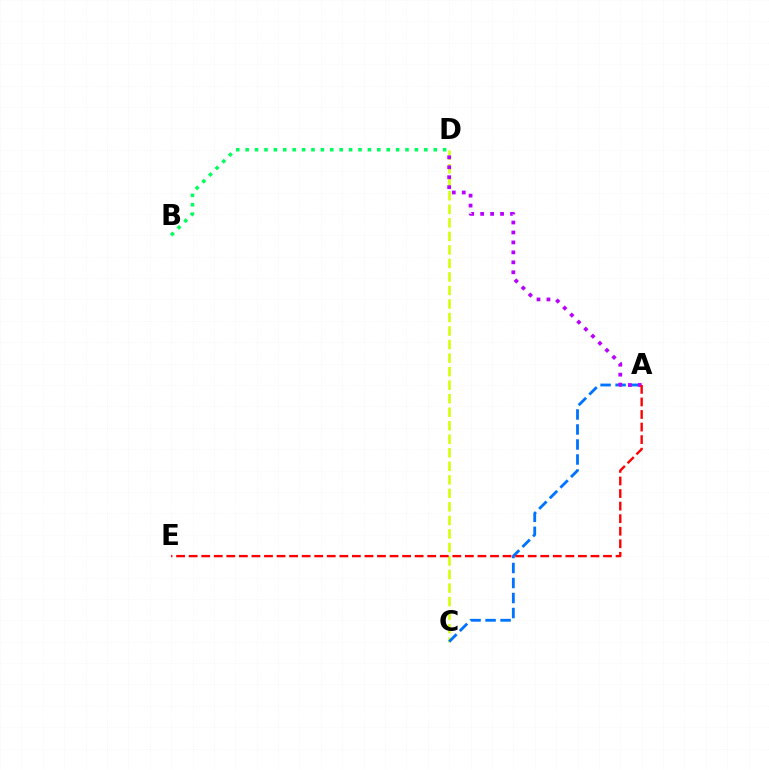{('C', 'D'): [{'color': '#d1ff00', 'line_style': 'dashed', 'thickness': 1.84}], ('A', 'C'): [{'color': '#0074ff', 'line_style': 'dashed', 'thickness': 2.04}], ('A', 'D'): [{'color': '#b900ff', 'line_style': 'dotted', 'thickness': 2.7}], ('B', 'D'): [{'color': '#00ff5c', 'line_style': 'dotted', 'thickness': 2.55}], ('A', 'E'): [{'color': '#ff0000', 'line_style': 'dashed', 'thickness': 1.71}]}